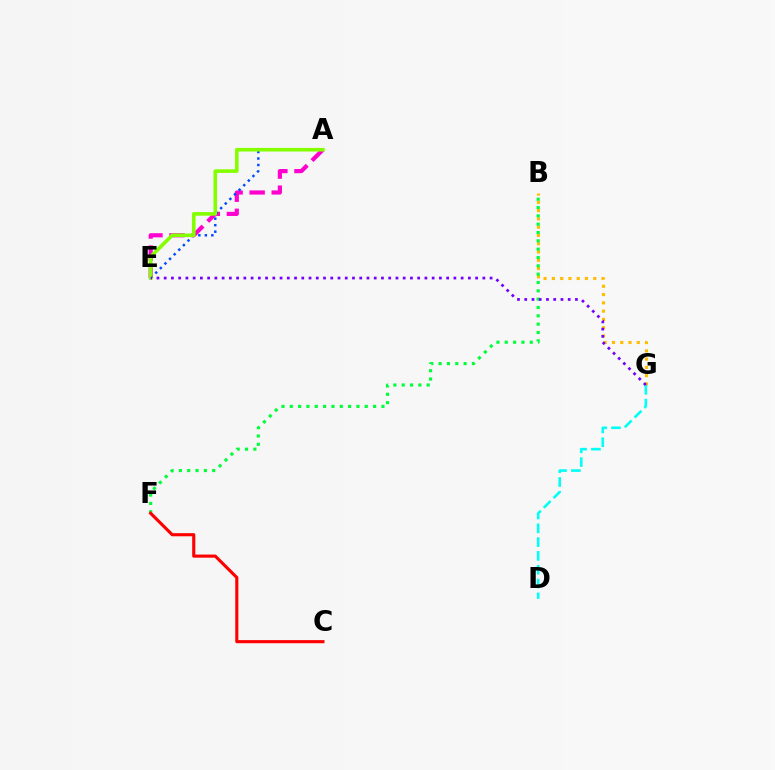{('B', 'G'): [{'color': '#ffbd00', 'line_style': 'dotted', 'thickness': 2.25}], ('A', 'E'): [{'color': '#ff00cf', 'line_style': 'dashed', 'thickness': 3.0}, {'color': '#004bff', 'line_style': 'dotted', 'thickness': 1.77}, {'color': '#84ff00', 'line_style': 'solid', 'thickness': 2.6}], ('B', 'F'): [{'color': '#00ff39', 'line_style': 'dotted', 'thickness': 2.26}], ('C', 'F'): [{'color': '#ff0000', 'line_style': 'solid', 'thickness': 2.24}], ('D', 'G'): [{'color': '#00fff6', 'line_style': 'dashed', 'thickness': 1.88}], ('E', 'G'): [{'color': '#7200ff', 'line_style': 'dotted', 'thickness': 1.97}]}